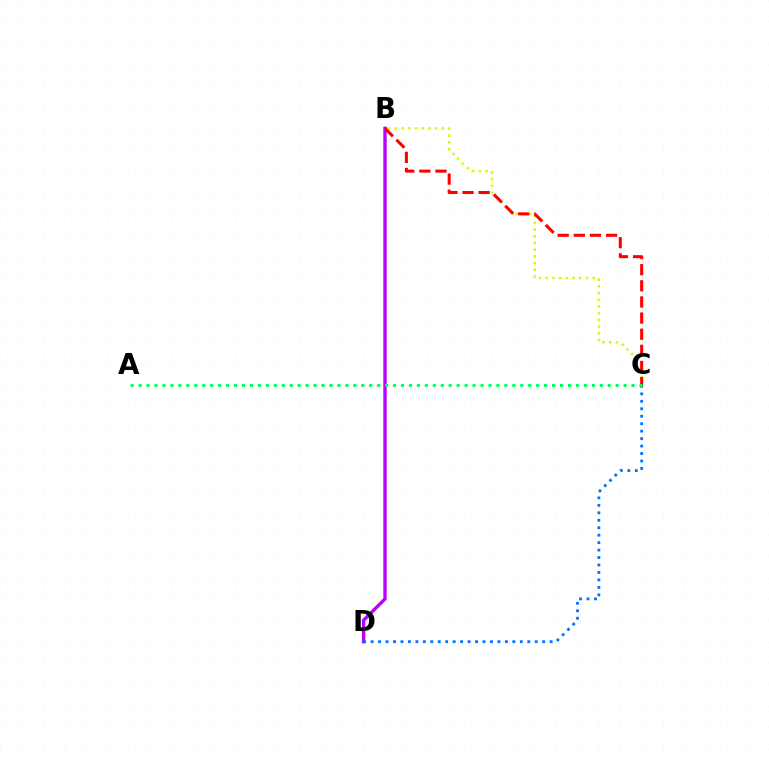{('B', 'D'): [{'color': '#b900ff', 'line_style': 'solid', 'thickness': 2.43}], ('B', 'C'): [{'color': '#d1ff00', 'line_style': 'dotted', 'thickness': 1.83}, {'color': '#ff0000', 'line_style': 'dashed', 'thickness': 2.19}], ('C', 'D'): [{'color': '#0074ff', 'line_style': 'dotted', 'thickness': 2.03}], ('A', 'C'): [{'color': '#00ff5c', 'line_style': 'dotted', 'thickness': 2.16}]}